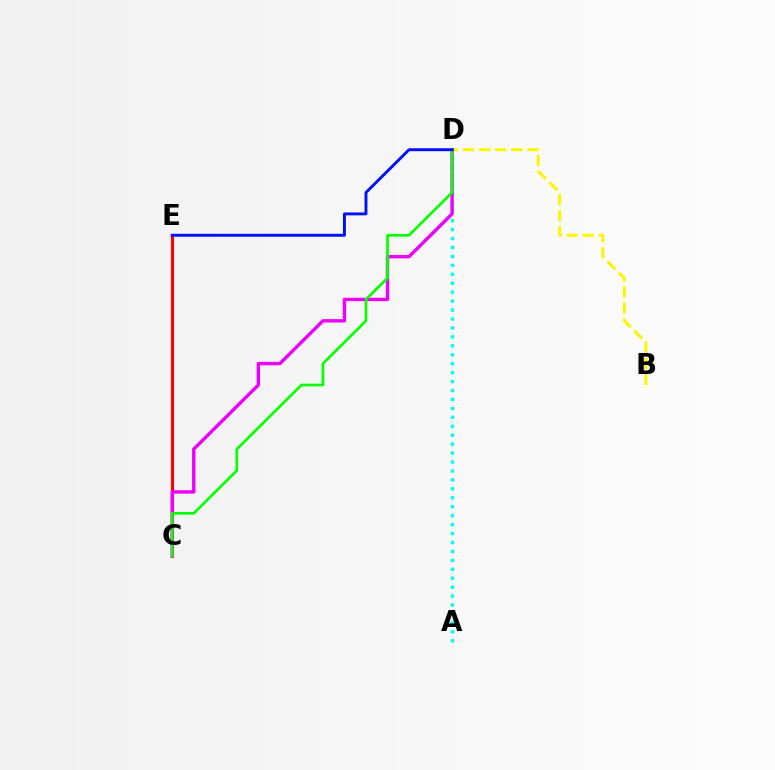{('B', 'D'): [{'color': '#fcf500', 'line_style': 'dashed', 'thickness': 2.18}], ('A', 'D'): [{'color': '#00fff6', 'line_style': 'dotted', 'thickness': 2.43}], ('C', 'E'): [{'color': '#ff0000', 'line_style': 'solid', 'thickness': 2.24}], ('C', 'D'): [{'color': '#ee00ff', 'line_style': 'solid', 'thickness': 2.44}, {'color': '#08ff00', 'line_style': 'solid', 'thickness': 1.94}], ('D', 'E'): [{'color': '#0010ff', 'line_style': 'solid', 'thickness': 2.1}]}